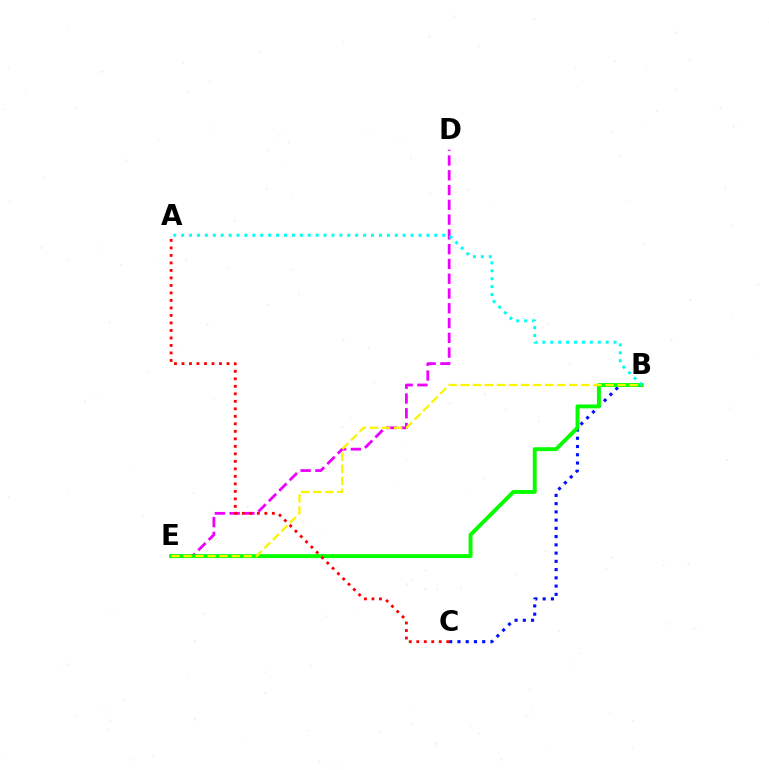{('D', 'E'): [{'color': '#ee00ff', 'line_style': 'dashed', 'thickness': 2.01}], ('B', 'C'): [{'color': '#0010ff', 'line_style': 'dotted', 'thickness': 2.24}], ('B', 'E'): [{'color': '#08ff00', 'line_style': 'solid', 'thickness': 2.82}, {'color': '#fcf500', 'line_style': 'dashed', 'thickness': 1.64}], ('A', 'B'): [{'color': '#00fff6', 'line_style': 'dotted', 'thickness': 2.15}], ('A', 'C'): [{'color': '#ff0000', 'line_style': 'dotted', 'thickness': 2.04}]}